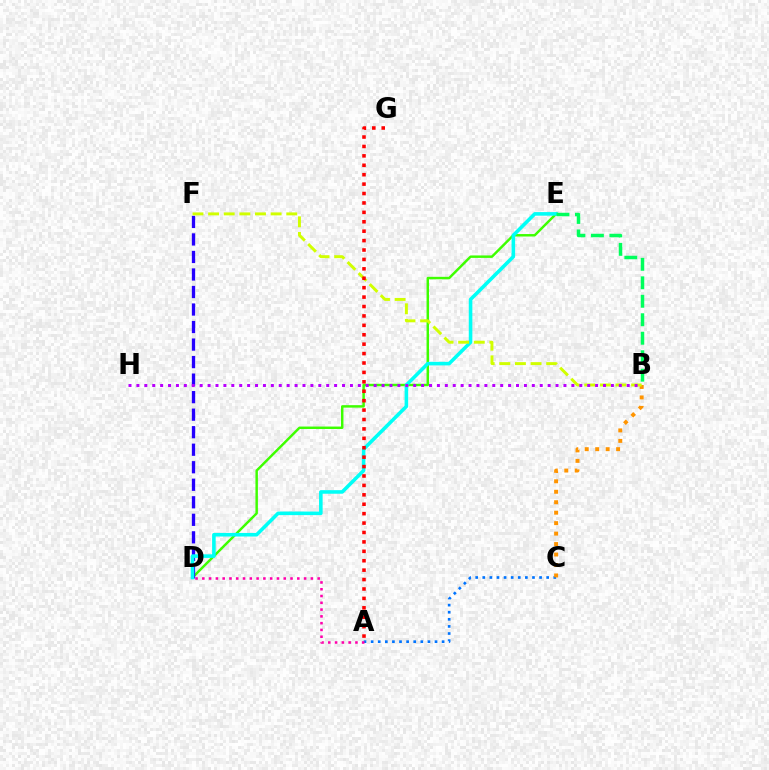{('D', 'E'): [{'color': '#3dff00', 'line_style': 'solid', 'thickness': 1.77}, {'color': '#00fff6', 'line_style': 'solid', 'thickness': 2.58}], ('A', 'C'): [{'color': '#0074ff', 'line_style': 'dotted', 'thickness': 1.93}], ('D', 'F'): [{'color': '#2500ff', 'line_style': 'dashed', 'thickness': 2.38}], ('B', 'C'): [{'color': '#ff9400', 'line_style': 'dotted', 'thickness': 2.84}], ('B', 'F'): [{'color': '#d1ff00', 'line_style': 'dashed', 'thickness': 2.12}], ('A', 'G'): [{'color': '#ff0000', 'line_style': 'dotted', 'thickness': 2.56}], ('A', 'D'): [{'color': '#ff00ac', 'line_style': 'dotted', 'thickness': 1.84}], ('B', 'E'): [{'color': '#00ff5c', 'line_style': 'dashed', 'thickness': 2.51}], ('B', 'H'): [{'color': '#b900ff', 'line_style': 'dotted', 'thickness': 2.15}]}